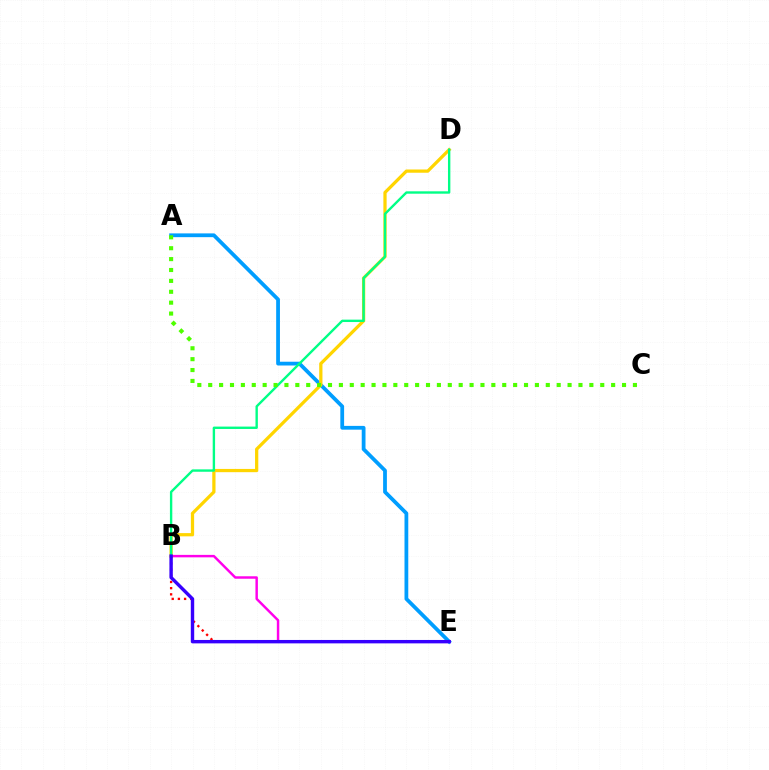{('A', 'E'): [{'color': '#009eff', 'line_style': 'solid', 'thickness': 2.72}], ('B', 'D'): [{'color': '#ffd500', 'line_style': 'solid', 'thickness': 2.34}, {'color': '#00ff86', 'line_style': 'solid', 'thickness': 1.71}], ('B', 'E'): [{'color': '#ff0000', 'line_style': 'dotted', 'thickness': 1.68}, {'color': '#ff00ed', 'line_style': 'solid', 'thickness': 1.77}, {'color': '#3700ff', 'line_style': 'solid', 'thickness': 2.45}], ('A', 'C'): [{'color': '#4fff00', 'line_style': 'dotted', 'thickness': 2.96}]}